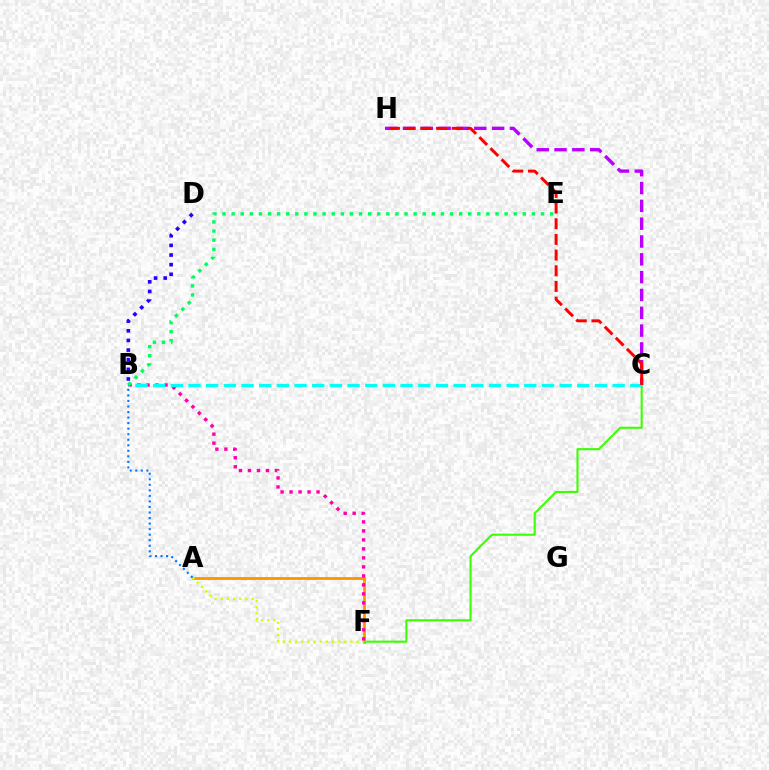{('B', 'D'): [{'color': '#2500ff', 'line_style': 'dotted', 'thickness': 2.62}], ('A', 'F'): [{'color': '#ff9400', 'line_style': 'solid', 'thickness': 2.03}, {'color': '#d1ff00', 'line_style': 'dotted', 'thickness': 1.67}], ('C', 'F'): [{'color': '#3dff00', 'line_style': 'solid', 'thickness': 1.51}], ('C', 'H'): [{'color': '#b900ff', 'line_style': 'dashed', 'thickness': 2.42}, {'color': '#ff0000', 'line_style': 'dashed', 'thickness': 2.13}], ('B', 'F'): [{'color': '#ff00ac', 'line_style': 'dotted', 'thickness': 2.44}], ('B', 'C'): [{'color': '#00fff6', 'line_style': 'dashed', 'thickness': 2.4}], ('B', 'E'): [{'color': '#00ff5c', 'line_style': 'dotted', 'thickness': 2.47}], ('A', 'B'): [{'color': '#0074ff', 'line_style': 'dotted', 'thickness': 1.51}]}